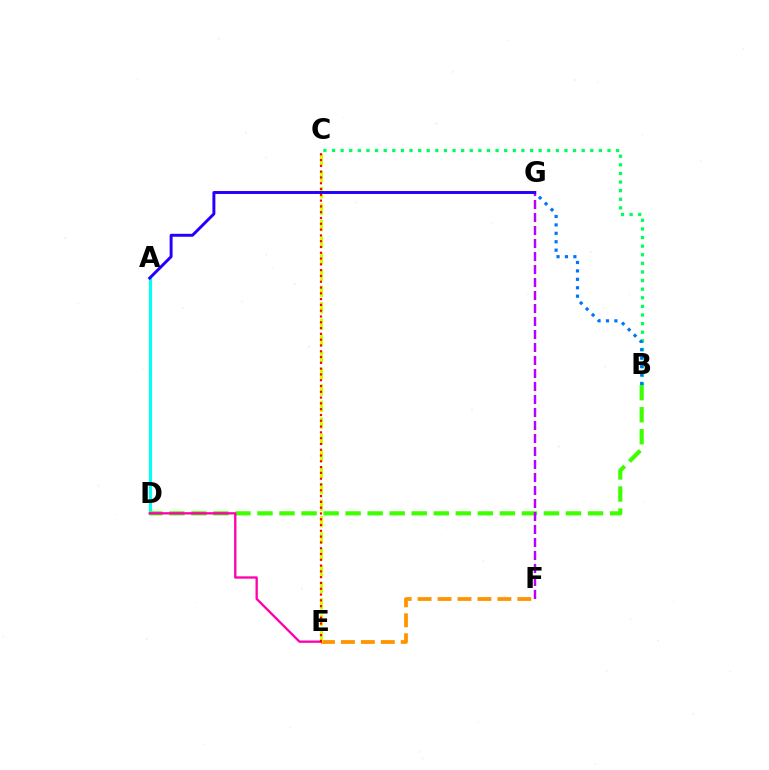{('E', 'F'): [{'color': '#ff9400', 'line_style': 'dashed', 'thickness': 2.71}], ('A', 'D'): [{'color': '#00fff6', 'line_style': 'solid', 'thickness': 2.24}], ('C', 'E'): [{'color': '#d1ff00', 'line_style': 'dashed', 'thickness': 2.23}, {'color': '#ff0000', 'line_style': 'dotted', 'thickness': 1.57}], ('B', 'D'): [{'color': '#3dff00', 'line_style': 'dashed', 'thickness': 2.99}], ('B', 'C'): [{'color': '#00ff5c', 'line_style': 'dotted', 'thickness': 2.34}], ('D', 'E'): [{'color': '#ff00ac', 'line_style': 'solid', 'thickness': 1.68}], ('F', 'G'): [{'color': '#b900ff', 'line_style': 'dashed', 'thickness': 1.77}], ('B', 'G'): [{'color': '#0074ff', 'line_style': 'dotted', 'thickness': 2.29}], ('A', 'G'): [{'color': '#2500ff', 'line_style': 'solid', 'thickness': 2.12}]}